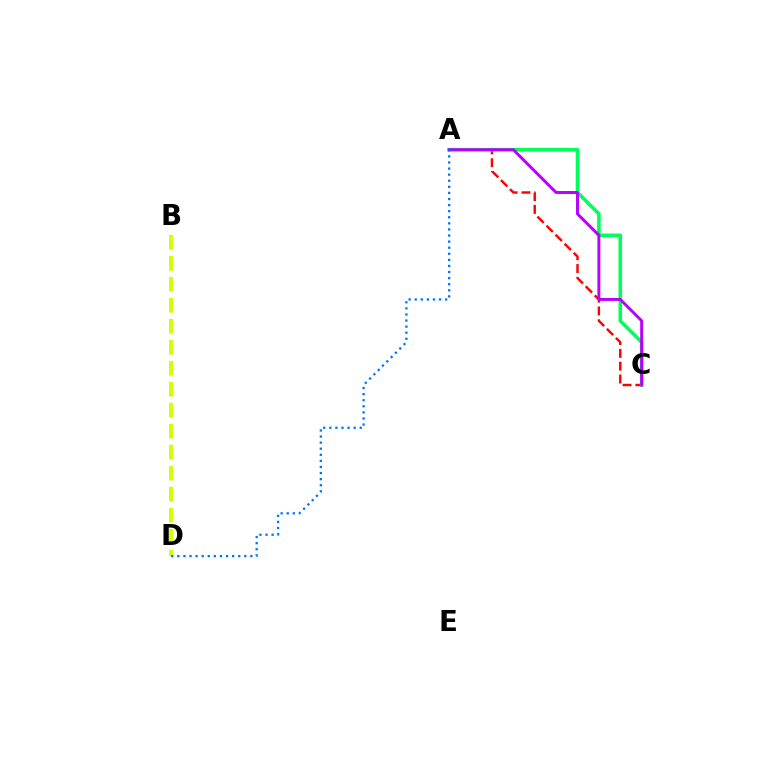{('B', 'D'): [{'color': '#d1ff00', 'line_style': 'dashed', 'thickness': 2.85}], ('A', 'C'): [{'color': '#ff0000', 'line_style': 'dashed', 'thickness': 1.74}, {'color': '#00ff5c', 'line_style': 'solid', 'thickness': 2.57}, {'color': '#b900ff', 'line_style': 'solid', 'thickness': 2.12}], ('A', 'D'): [{'color': '#0074ff', 'line_style': 'dotted', 'thickness': 1.65}]}